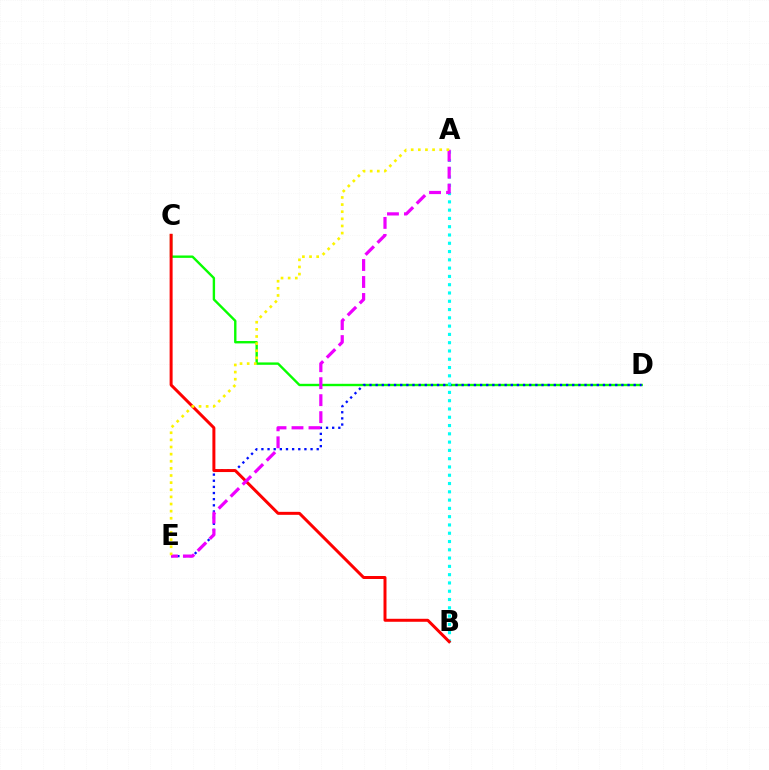{('C', 'D'): [{'color': '#08ff00', 'line_style': 'solid', 'thickness': 1.72}], ('D', 'E'): [{'color': '#0010ff', 'line_style': 'dotted', 'thickness': 1.67}], ('A', 'B'): [{'color': '#00fff6', 'line_style': 'dotted', 'thickness': 2.25}], ('B', 'C'): [{'color': '#ff0000', 'line_style': 'solid', 'thickness': 2.15}], ('A', 'E'): [{'color': '#ee00ff', 'line_style': 'dashed', 'thickness': 2.31}, {'color': '#fcf500', 'line_style': 'dotted', 'thickness': 1.94}]}